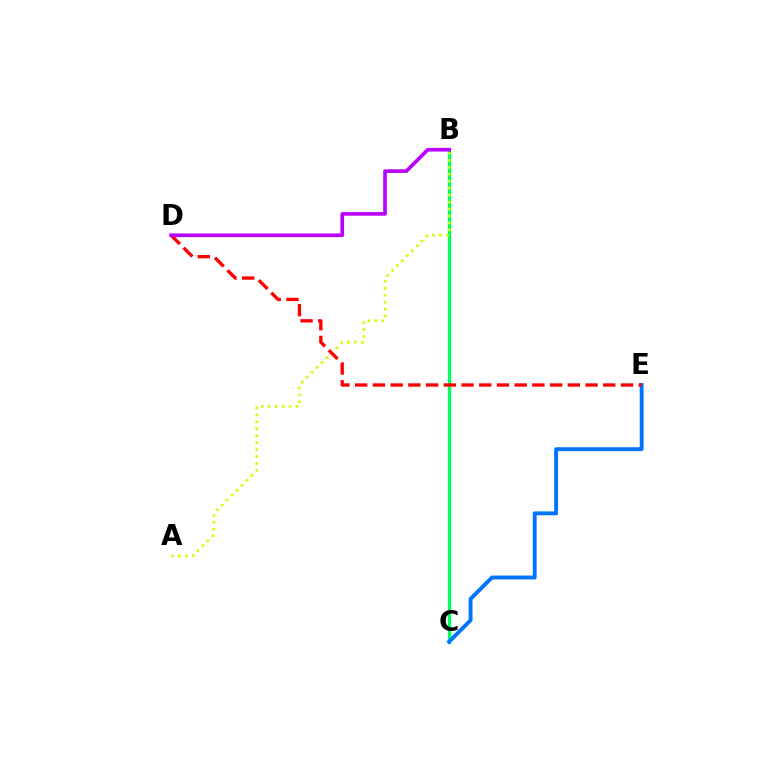{('B', 'C'): [{'color': '#00ff5c', 'line_style': 'solid', 'thickness': 2.39}], ('A', 'B'): [{'color': '#d1ff00', 'line_style': 'dotted', 'thickness': 1.89}], ('C', 'E'): [{'color': '#0074ff', 'line_style': 'solid', 'thickness': 2.78}], ('D', 'E'): [{'color': '#ff0000', 'line_style': 'dashed', 'thickness': 2.41}], ('B', 'D'): [{'color': '#b900ff', 'line_style': 'solid', 'thickness': 2.63}]}